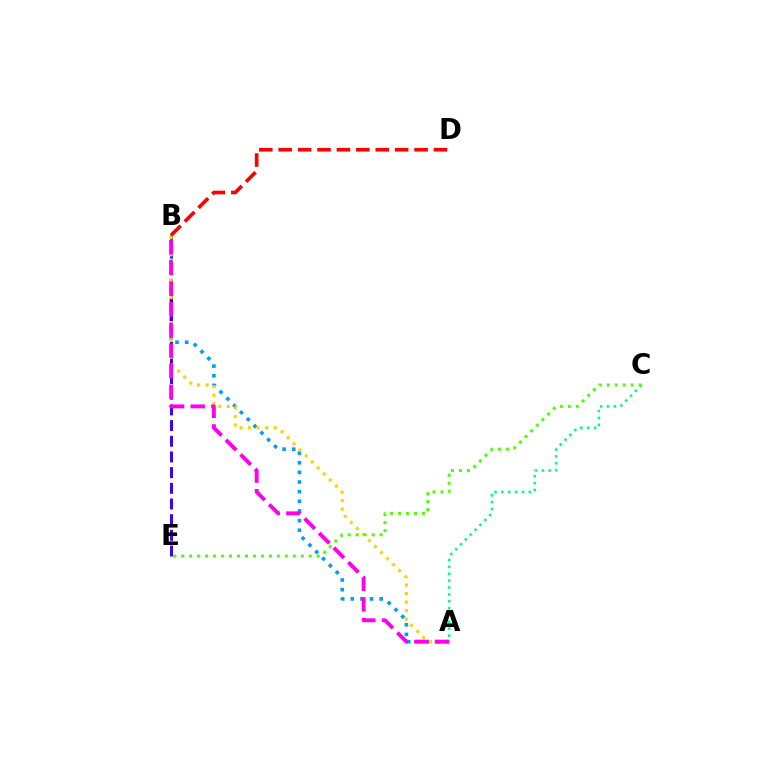{('A', 'B'): [{'color': '#009eff', 'line_style': 'dotted', 'thickness': 2.62}, {'color': '#ffd500', 'line_style': 'dotted', 'thickness': 2.32}, {'color': '#ff00ed', 'line_style': 'dashed', 'thickness': 2.8}], ('B', 'E'): [{'color': '#3700ff', 'line_style': 'dashed', 'thickness': 2.13}], ('B', 'D'): [{'color': '#ff0000', 'line_style': 'dashed', 'thickness': 2.64}], ('A', 'C'): [{'color': '#00ff86', 'line_style': 'dotted', 'thickness': 1.87}], ('C', 'E'): [{'color': '#4fff00', 'line_style': 'dotted', 'thickness': 2.17}]}